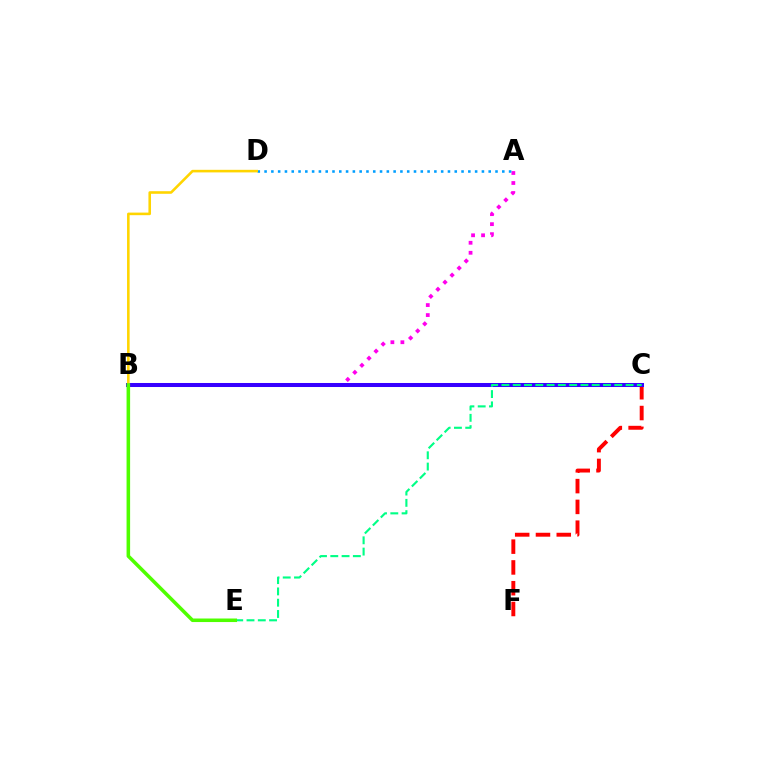{('C', 'F'): [{'color': '#ff0000', 'line_style': 'dashed', 'thickness': 2.82}], ('A', 'B'): [{'color': '#ff00ed', 'line_style': 'dotted', 'thickness': 2.72}], ('A', 'D'): [{'color': '#009eff', 'line_style': 'dotted', 'thickness': 1.85}], ('B', 'C'): [{'color': '#3700ff', 'line_style': 'solid', 'thickness': 2.9}], ('B', 'D'): [{'color': '#ffd500', 'line_style': 'solid', 'thickness': 1.86}], ('C', 'E'): [{'color': '#00ff86', 'line_style': 'dashed', 'thickness': 1.53}], ('B', 'E'): [{'color': '#4fff00', 'line_style': 'solid', 'thickness': 2.55}]}